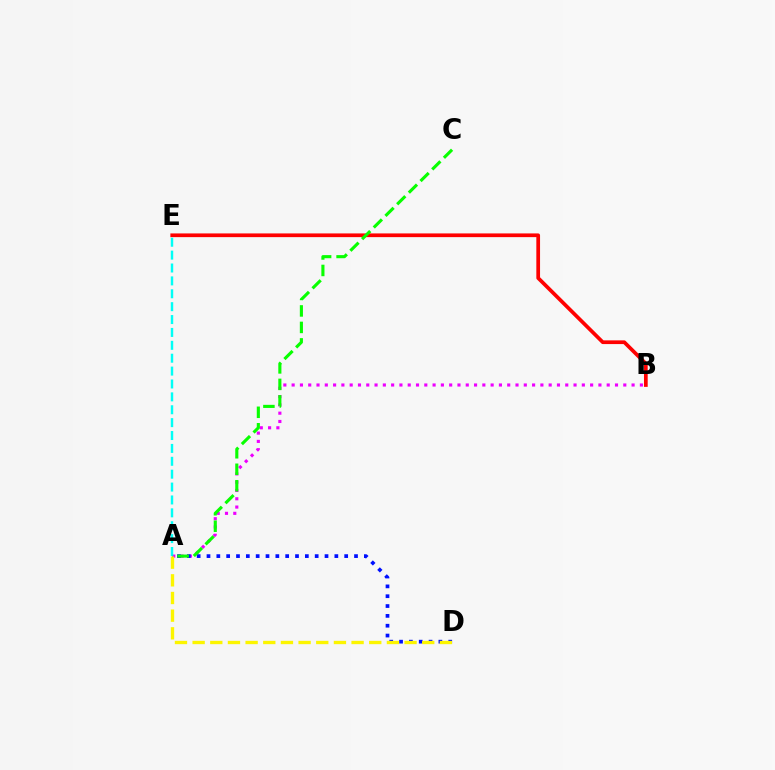{('A', 'B'): [{'color': '#ee00ff', 'line_style': 'dotted', 'thickness': 2.25}], ('B', 'E'): [{'color': '#ff0000', 'line_style': 'solid', 'thickness': 2.67}], ('A', 'E'): [{'color': '#00fff6', 'line_style': 'dashed', 'thickness': 1.75}], ('A', 'D'): [{'color': '#0010ff', 'line_style': 'dotted', 'thickness': 2.67}, {'color': '#fcf500', 'line_style': 'dashed', 'thickness': 2.4}], ('A', 'C'): [{'color': '#08ff00', 'line_style': 'dashed', 'thickness': 2.24}]}